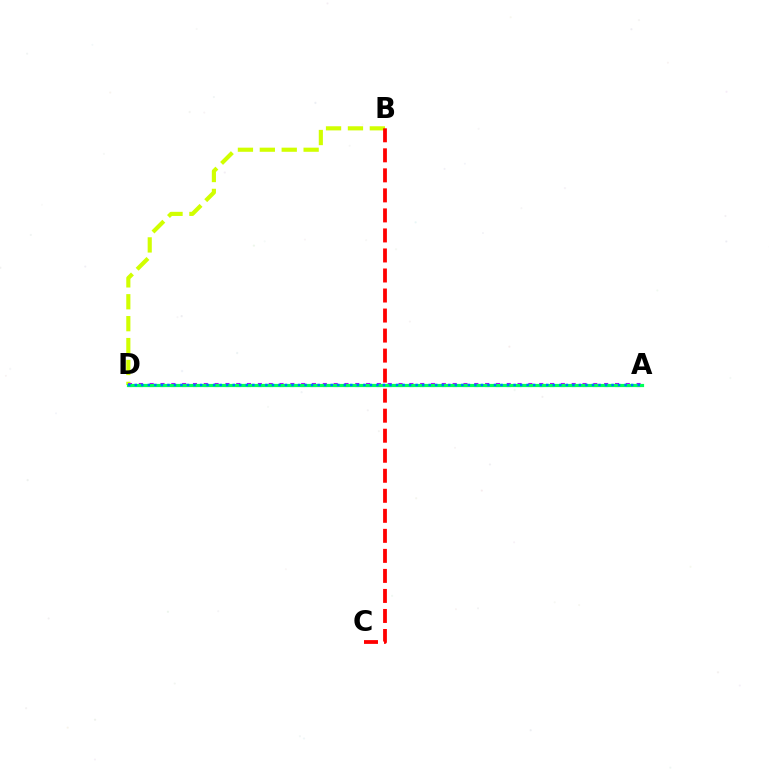{('B', 'D'): [{'color': '#d1ff00', 'line_style': 'dashed', 'thickness': 2.98}], ('B', 'C'): [{'color': '#ff0000', 'line_style': 'dashed', 'thickness': 2.72}], ('A', 'D'): [{'color': '#b900ff', 'line_style': 'dotted', 'thickness': 2.94}, {'color': '#00ff5c', 'line_style': 'solid', 'thickness': 2.3}, {'color': '#0074ff', 'line_style': 'dotted', 'thickness': 1.77}]}